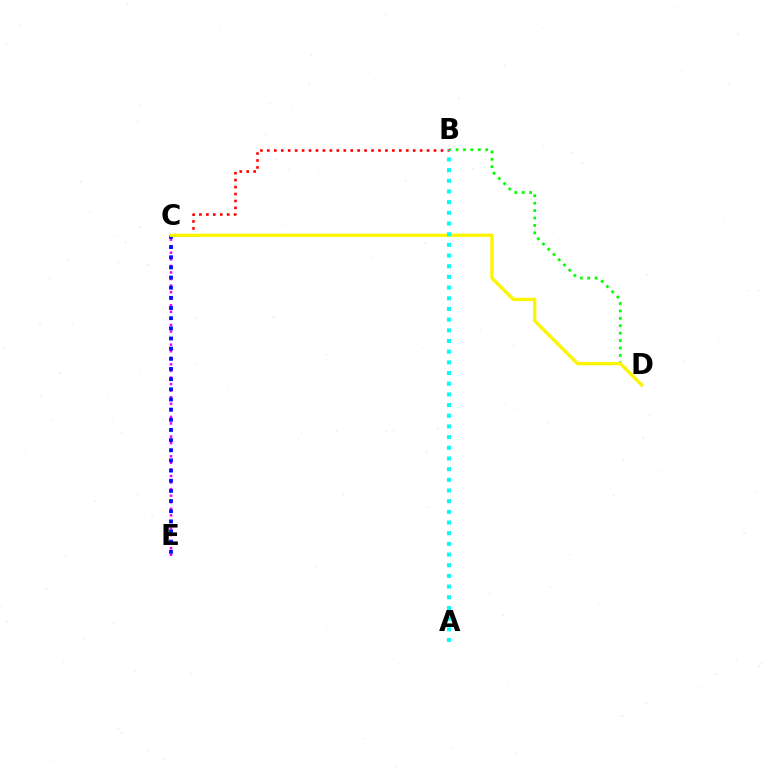{('C', 'E'): [{'color': '#ee00ff', 'line_style': 'dotted', 'thickness': 1.78}, {'color': '#0010ff', 'line_style': 'dotted', 'thickness': 2.76}], ('B', 'D'): [{'color': '#08ff00', 'line_style': 'dotted', 'thickness': 2.01}], ('B', 'C'): [{'color': '#ff0000', 'line_style': 'dotted', 'thickness': 1.89}], ('C', 'D'): [{'color': '#fcf500', 'line_style': 'solid', 'thickness': 2.38}], ('A', 'B'): [{'color': '#00fff6', 'line_style': 'dotted', 'thickness': 2.9}]}